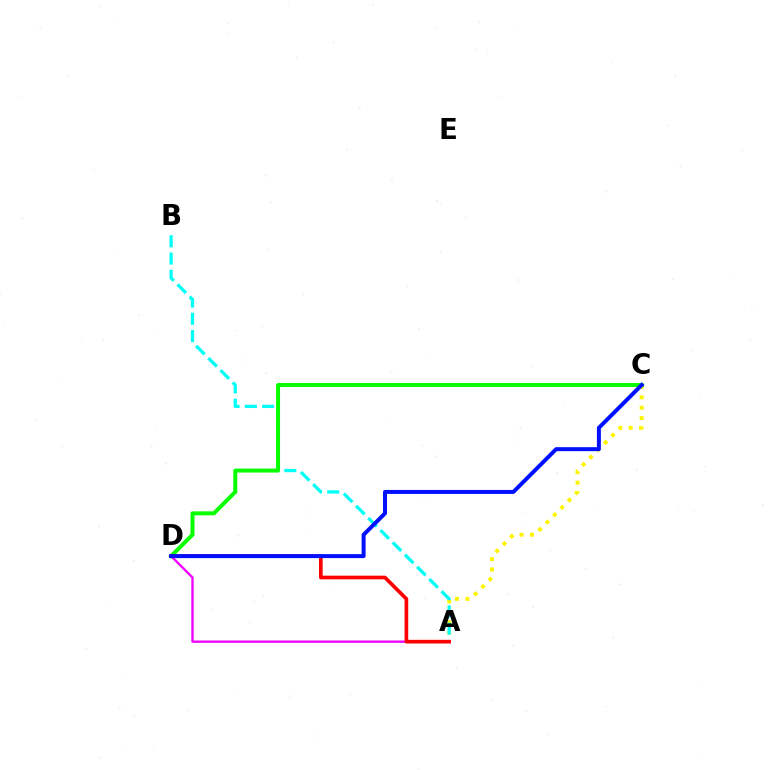{('A', 'C'): [{'color': '#fcf500', 'line_style': 'dotted', 'thickness': 2.82}], ('A', 'D'): [{'color': '#ee00ff', 'line_style': 'solid', 'thickness': 1.7}, {'color': '#ff0000', 'line_style': 'solid', 'thickness': 2.64}], ('A', 'B'): [{'color': '#00fff6', 'line_style': 'dashed', 'thickness': 2.35}], ('C', 'D'): [{'color': '#08ff00', 'line_style': 'solid', 'thickness': 2.86}, {'color': '#0010ff', 'line_style': 'solid', 'thickness': 2.86}]}